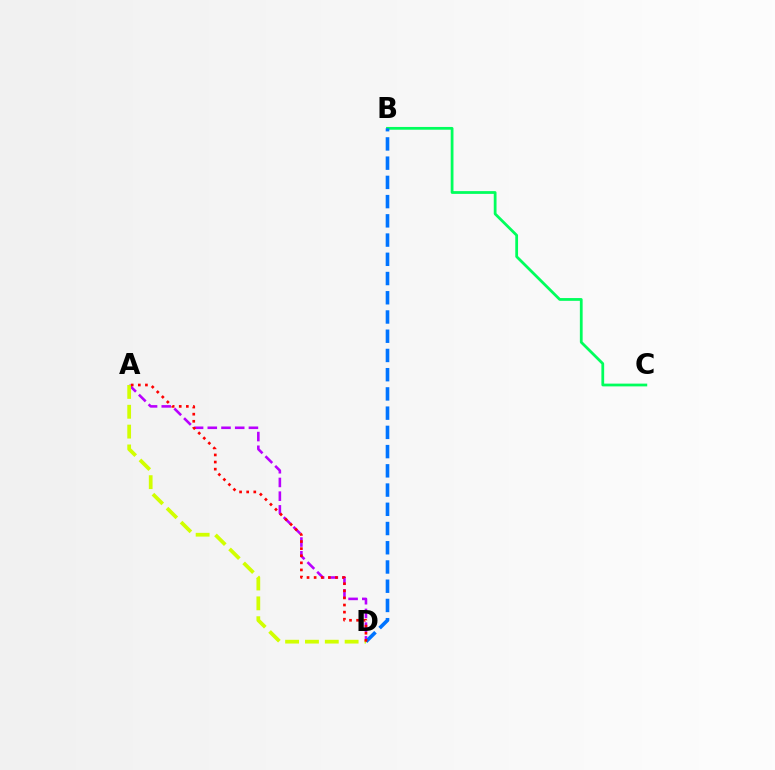{('B', 'C'): [{'color': '#00ff5c', 'line_style': 'solid', 'thickness': 1.99}], ('A', 'D'): [{'color': '#b900ff', 'line_style': 'dashed', 'thickness': 1.86}, {'color': '#d1ff00', 'line_style': 'dashed', 'thickness': 2.7}, {'color': '#ff0000', 'line_style': 'dotted', 'thickness': 1.93}], ('B', 'D'): [{'color': '#0074ff', 'line_style': 'dashed', 'thickness': 2.61}]}